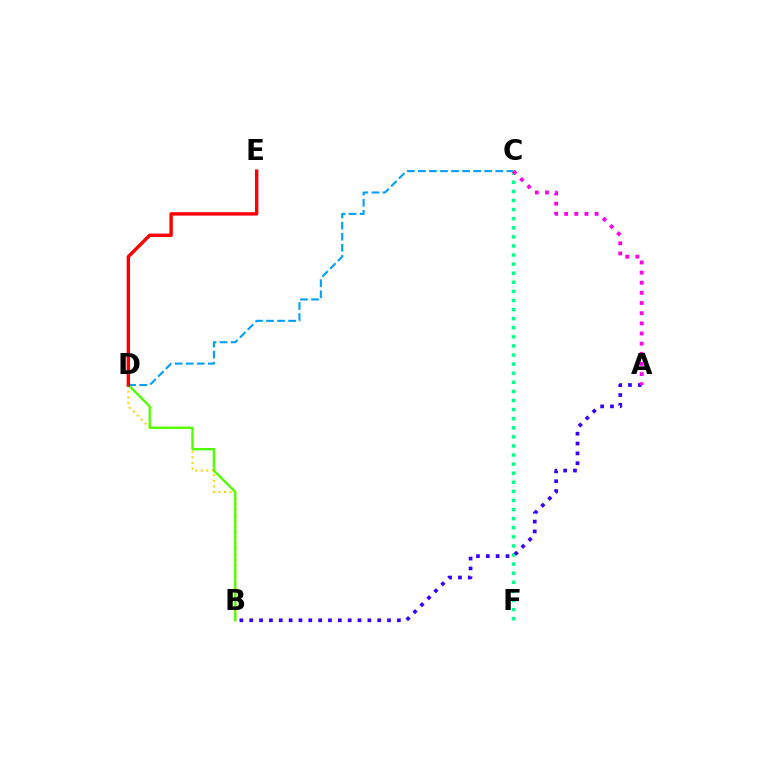{('B', 'D'): [{'color': '#ffd500', 'line_style': 'dotted', 'thickness': 1.52}, {'color': '#4fff00', 'line_style': 'solid', 'thickness': 1.68}], ('C', 'D'): [{'color': '#009eff', 'line_style': 'dashed', 'thickness': 1.5}], ('C', 'F'): [{'color': '#00ff86', 'line_style': 'dotted', 'thickness': 2.47}], ('A', 'B'): [{'color': '#3700ff', 'line_style': 'dotted', 'thickness': 2.68}], ('A', 'C'): [{'color': '#ff00ed', 'line_style': 'dotted', 'thickness': 2.76}], ('D', 'E'): [{'color': '#ff0000', 'line_style': 'solid', 'thickness': 2.45}]}